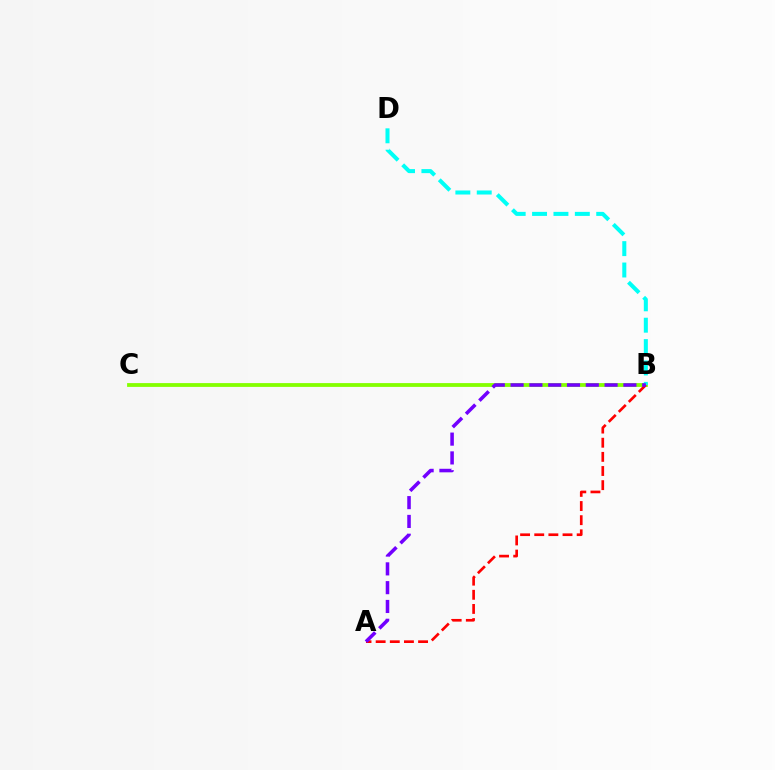{('B', 'C'): [{'color': '#84ff00', 'line_style': 'solid', 'thickness': 2.74}], ('A', 'B'): [{'color': '#ff0000', 'line_style': 'dashed', 'thickness': 1.92}, {'color': '#7200ff', 'line_style': 'dashed', 'thickness': 2.55}], ('B', 'D'): [{'color': '#00fff6', 'line_style': 'dashed', 'thickness': 2.9}]}